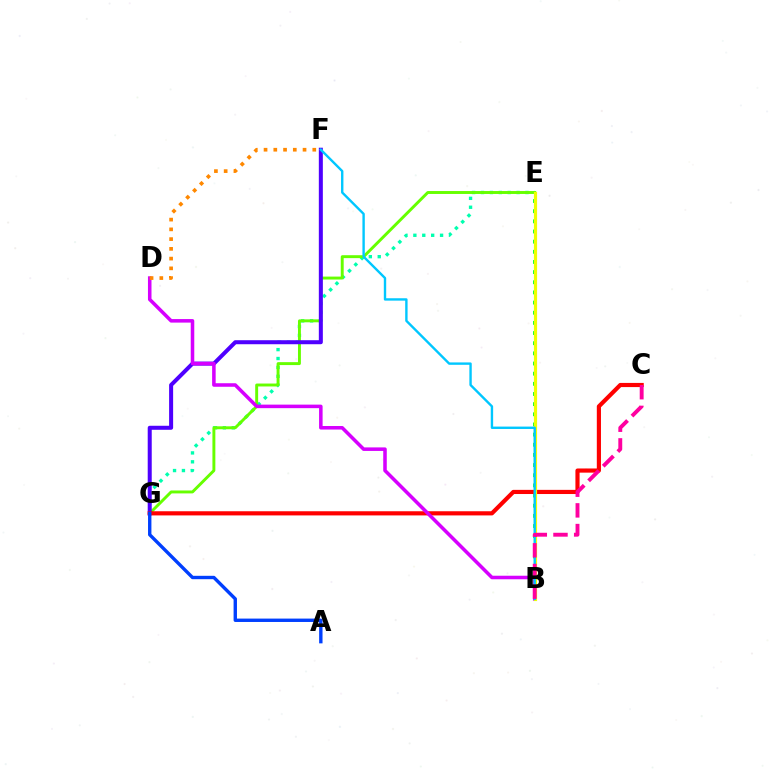{('E', 'G'): [{'color': '#00ffaf', 'line_style': 'dotted', 'thickness': 2.42}, {'color': '#66ff00', 'line_style': 'solid', 'thickness': 2.11}], ('B', 'E'): [{'color': '#00ff27', 'line_style': 'dotted', 'thickness': 2.76}, {'color': '#eeff00', 'line_style': 'solid', 'thickness': 2.29}], ('F', 'G'): [{'color': '#4f00ff', 'line_style': 'solid', 'thickness': 2.89}], ('C', 'G'): [{'color': '#ff0000', 'line_style': 'solid', 'thickness': 3.0}], ('B', 'D'): [{'color': '#d600ff', 'line_style': 'solid', 'thickness': 2.55}], ('B', 'F'): [{'color': '#00c7ff', 'line_style': 'solid', 'thickness': 1.72}], ('B', 'C'): [{'color': '#ff00a0', 'line_style': 'dashed', 'thickness': 2.81}], ('A', 'G'): [{'color': '#003fff', 'line_style': 'solid', 'thickness': 2.43}], ('D', 'F'): [{'color': '#ff8800', 'line_style': 'dotted', 'thickness': 2.65}]}